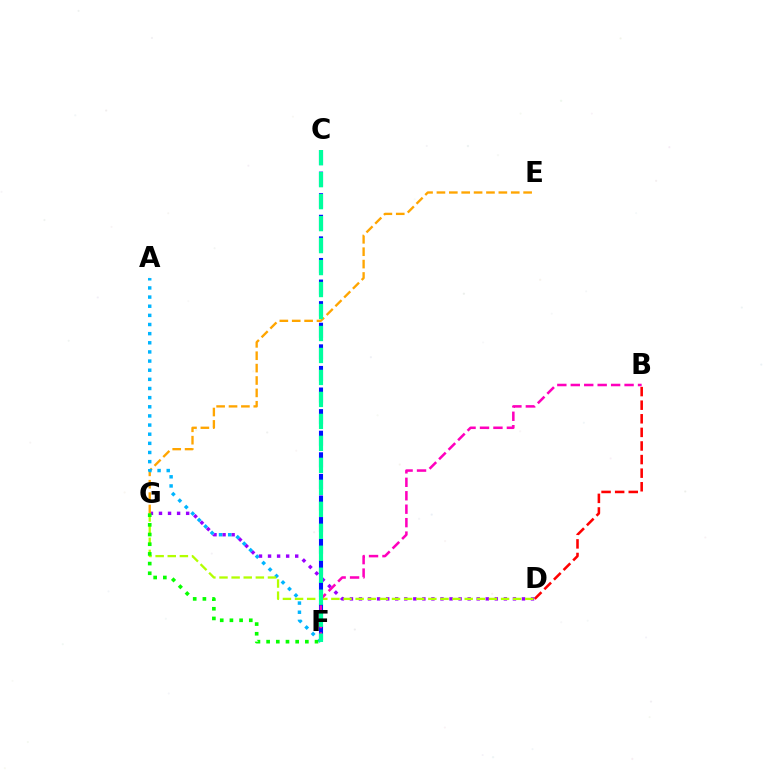{('C', 'F'): [{'color': '#0010ff', 'line_style': 'dashed', 'thickness': 2.93}, {'color': '#00ff9d', 'line_style': 'dashed', 'thickness': 2.99}], ('B', 'D'): [{'color': '#ff0000', 'line_style': 'dashed', 'thickness': 1.85}], ('D', 'G'): [{'color': '#9b00ff', 'line_style': 'dotted', 'thickness': 2.46}, {'color': '#b3ff00', 'line_style': 'dashed', 'thickness': 1.65}], ('E', 'G'): [{'color': '#ffa500', 'line_style': 'dashed', 'thickness': 1.68}], ('A', 'F'): [{'color': '#00b5ff', 'line_style': 'dotted', 'thickness': 2.48}], ('B', 'F'): [{'color': '#ff00bd', 'line_style': 'dashed', 'thickness': 1.83}], ('F', 'G'): [{'color': '#08ff00', 'line_style': 'dotted', 'thickness': 2.63}]}